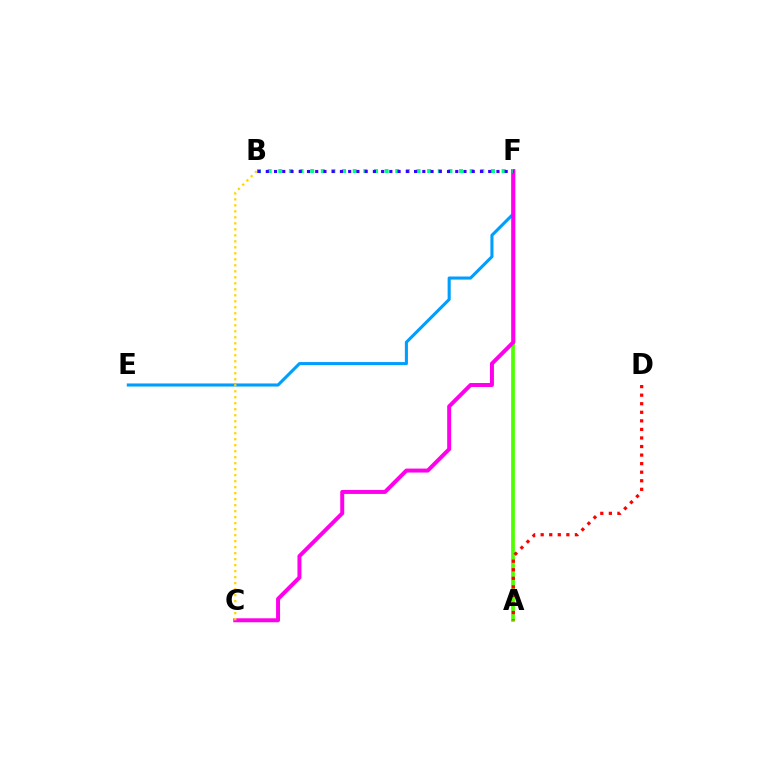{('A', 'F'): [{'color': '#4fff00', 'line_style': 'solid', 'thickness': 2.68}], ('E', 'F'): [{'color': '#009eff', 'line_style': 'solid', 'thickness': 2.22}], ('C', 'F'): [{'color': '#ff00ed', 'line_style': 'solid', 'thickness': 2.86}], ('B', 'F'): [{'color': '#00ff86', 'line_style': 'dotted', 'thickness': 2.89}, {'color': '#3700ff', 'line_style': 'dotted', 'thickness': 2.24}], ('B', 'C'): [{'color': '#ffd500', 'line_style': 'dotted', 'thickness': 1.63}], ('A', 'D'): [{'color': '#ff0000', 'line_style': 'dotted', 'thickness': 2.33}]}